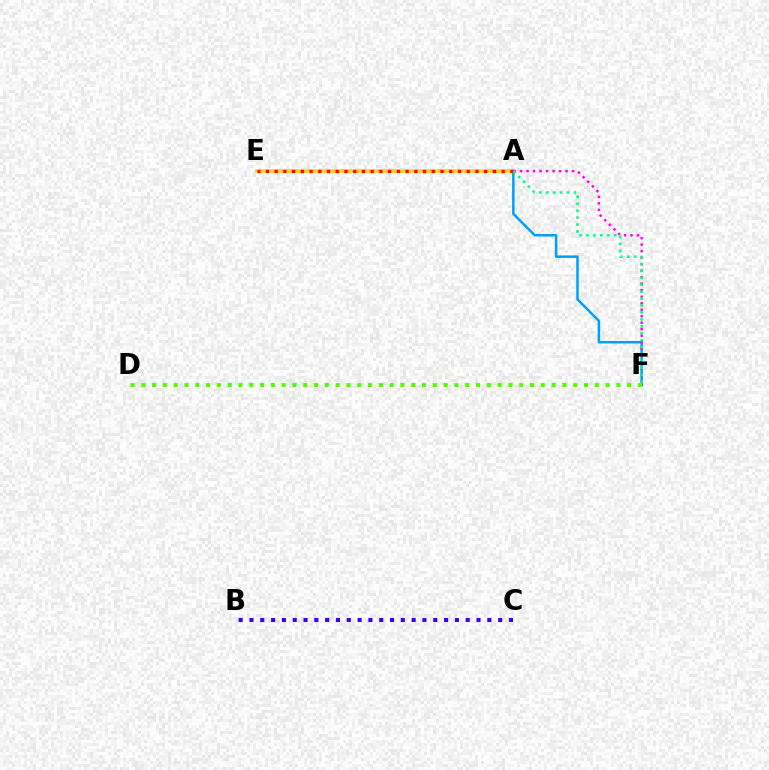{('A', 'E'): [{'color': '#ffd500', 'line_style': 'solid', 'thickness': 2.57}, {'color': '#ff0000', 'line_style': 'dotted', 'thickness': 2.37}], ('A', 'F'): [{'color': '#009eff', 'line_style': 'solid', 'thickness': 1.79}, {'color': '#ff00ed', 'line_style': 'dotted', 'thickness': 1.77}, {'color': '#00ff86', 'line_style': 'dotted', 'thickness': 1.88}], ('D', 'F'): [{'color': '#4fff00', 'line_style': 'dotted', 'thickness': 2.93}], ('B', 'C'): [{'color': '#3700ff', 'line_style': 'dotted', 'thickness': 2.94}]}